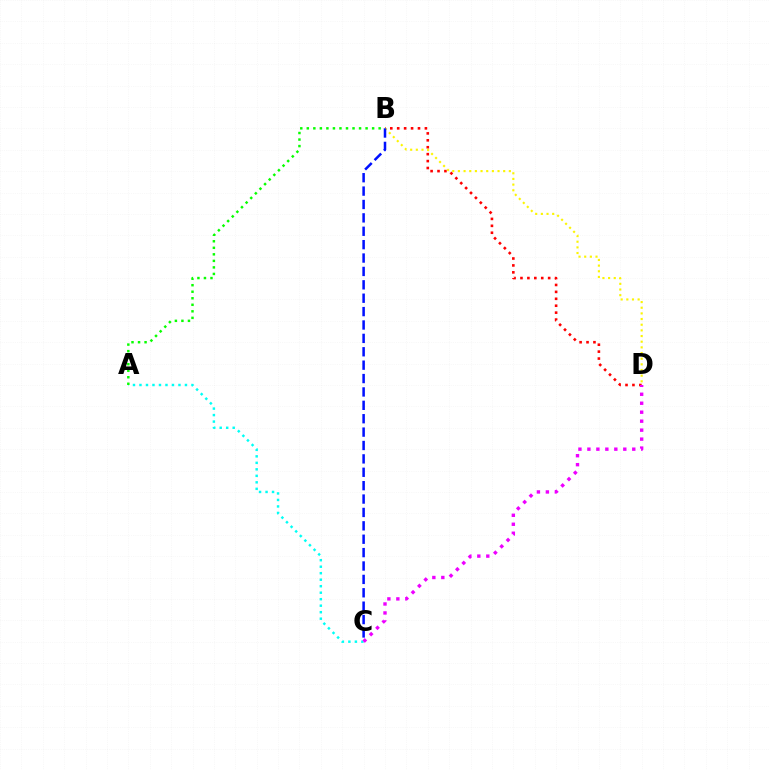{('A', 'C'): [{'color': '#00fff6', 'line_style': 'dotted', 'thickness': 1.77}], ('B', 'D'): [{'color': '#ff0000', 'line_style': 'dotted', 'thickness': 1.88}, {'color': '#fcf500', 'line_style': 'dotted', 'thickness': 1.54}], ('A', 'B'): [{'color': '#08ff00', 'line_style': 'dotted', 'thickness': 1.77}], ('C', 'D'): [{'color': '#ee00ff', 'line_style': 'dotted', 'thickness': 2.44}], ('B', 'C'): [{'color': '#0010ff', 'line_style': 'dashed', 'thickness': 1.82}]}